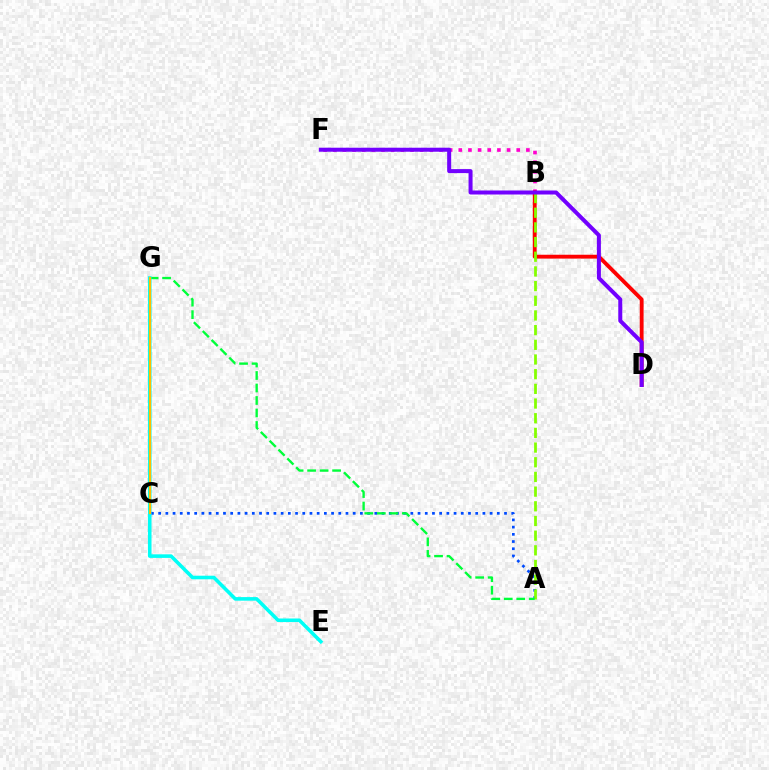{('B', 'F'): [{'color': '#ff00cf', 'line_style': 'dotted', 'thickness': 2.62}], ('A', 'C'): [{'color': '#004bff', 'line_style': 'dotted', 'thickness': 1.96}], ('B', 'D'): [{'color': '#ff0000', 'line_style': 'solid', 'thickness': 2.77}], ('A', 'B'): [{'color': '#84ff00', 'line_style': 'dashed', 'thickness': 1.99}], ('A', 'G'): [{'color': '#00ff39', 'line_style': 'dashed', 'thickness': 1.7}], ('E', 'G'): [{'color': '#00fff6', 'line_style': 'solid', 'thickness': 2.58}], ('D', 'F'): [{'color': '#7200ff', 'line_style': 'solid', 'thickness': 2.89}], ('C', 'G'): [{'color': '#ffbd00', 'line_style': 'solid', 'thickness': 1.57}]}